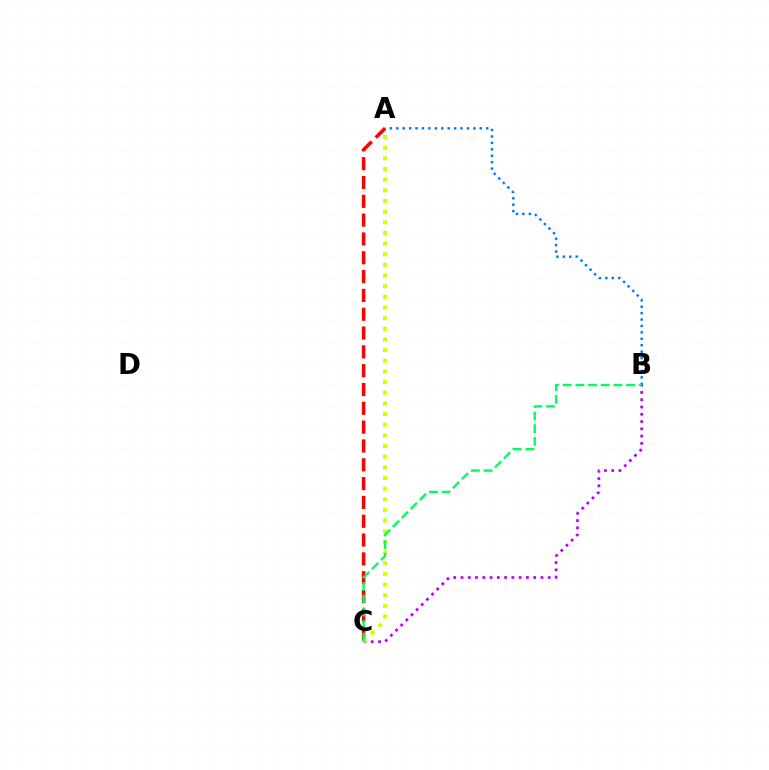{('A', 'B'): [{'color': '#0074ff', 'line_style': 'dotted', 'thickness': 1.75}], ('A', 'C'): [{'color': '#ff0000', 'line_style': 'dashed', 'thickness': 2.56}, {'color': '#d1ff00', 'line_style': 'dotted', 'thickness': 2.9}], ('B', 'C'): [{'color': '#b900ff', 'line_style': 'dotted', 'thickness': 1.98}, {'color': '#00ff5c', 'line_style': 'dashed', 'thickness': 1.72}]}